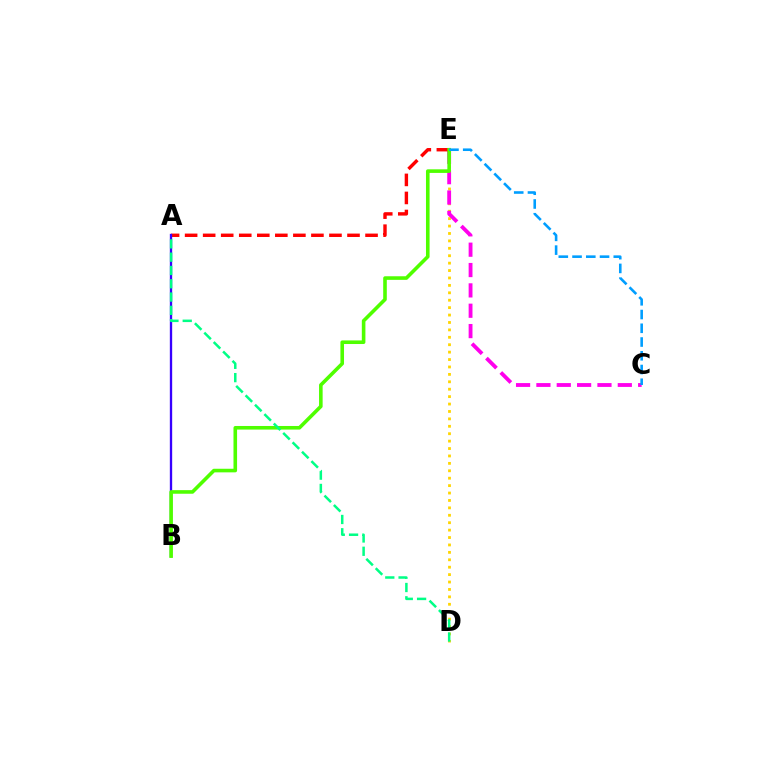{('D', 'E'): [{'color': '#ffd500', 'line_style': 'dotted', 'thickness': 2.01}], ('C', 'E'): [{'color': '#ff00ed', 'line_style': 'dashed', 'thickness': 2.76}, {'color': '#009eff', 'line_style': 'dashed', 'thickness': 1.87}], ('A', 'E'): [{'color': '#ff0000', 'line_style': 'dashed', 'thickness': 2.45}], ('A', 'B'): [{'color': '#3700ff', 'line_style': 'solid', 'thickness': 1.68}], ('B', 'E'): [{'color': '#4fff00', 'line_style': 'solid', 'thickness': 2.59}], ('A', 'D'): [{'color': '#00ff86', 'line_style': 'dashed', 'thickness': 1.81}]}